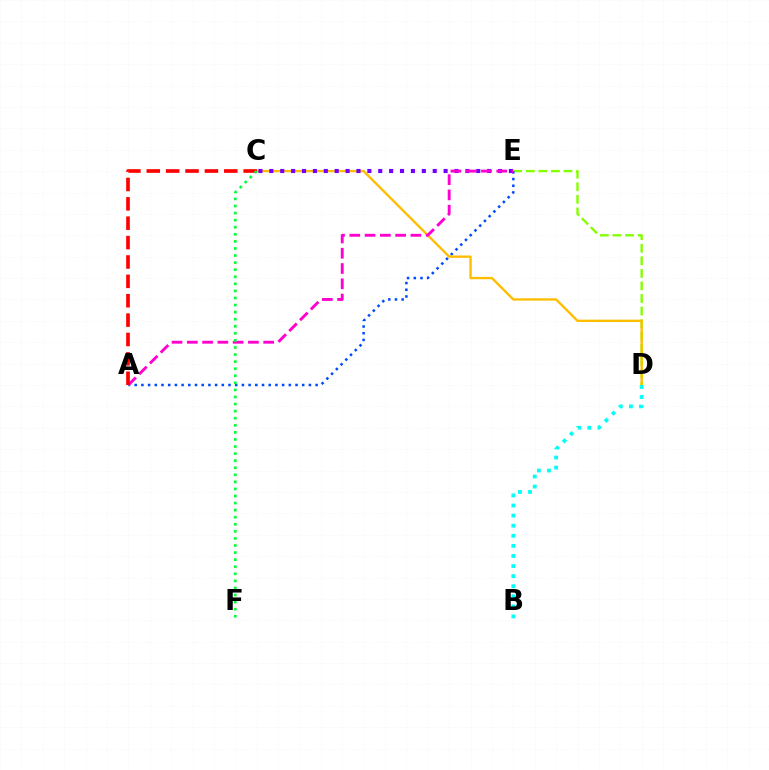{('D', 'E'): [{'color': '#84ff00', 'line_style': 'dashed', 'thickness': 1.71}], ('A', 'E'): [{'color': '#004bff', 'line_style': 'dotted', 'thickness': 1.82}, {'color': '#ff00cf', 'line_style': 'dashed', 'thickness': 2.07}], ('C', 'D'): [{'color': '#ffbd00', 'line_style': 'solid', 'thickness': 1.69}], ('C', 'E'): [{'color': '#7200ff', 'line_style': 'dotted', 'thickness': 2.96}], ('B', 'D'): [{'color': '#00fff6', 'line_style': 'dotted', 'thickness': 2.74}], ('A', 'C'): [{'color': '#ff0000', 'line_style': 'dashed', 'thickness': 2.63}], ('C', 'F'): [{'color': '#00ff39', 'line_style': 'dotted', 'thickness': 1.92}]}